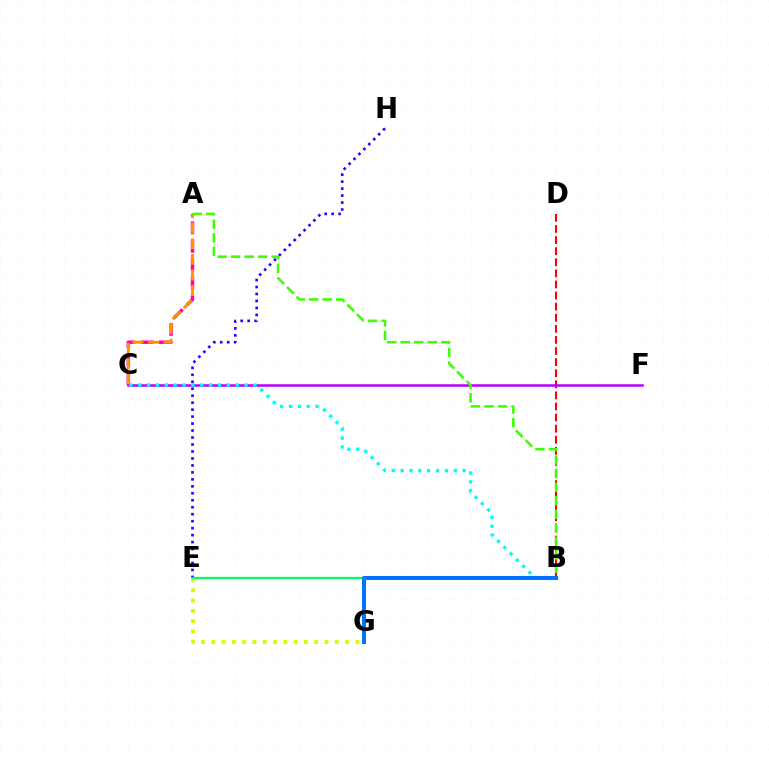{('A', 'C'): [{'color': '#ff00ac', 'line_style': 'dashed', 'thickness': 2.5}, {'color': '#ff9400', 'line_style': 'dashed', 'thickness': 2.12}], ('E', 'G'): [{'color': '#d1ff00', 'line_style': 'dotted', 'thickness': 2.8}], ('E', 'H'): [{'color': '#2500ff', 'line_style': 'dotted', 'thickness': 1.89}], ('B', 'D'): [{'color': '#ff0000', 'line_style': 'dashed', 'thickness': 1.51}], ('B', 'E'): [{'color': '#00ff5c', 'line_style': 'solid', 'thickness': 1.6}], ('C', 'F'): [{'color': '#b900ff', 'line_style': 'solid', 'thickness': 1.82}], ('A', 'B'): [{'color': '#3dff00', 'line_style': 'dashed', 'thickness': 1.84}], ('B', 'C'): [{'color': '#00fff6', 'line_style': 'dotted', 'thickness': 2.41}], ('B', 'G'): [{'color': '#0074ff', 'line_style': 'solid', 'thickness': 2.89}]}